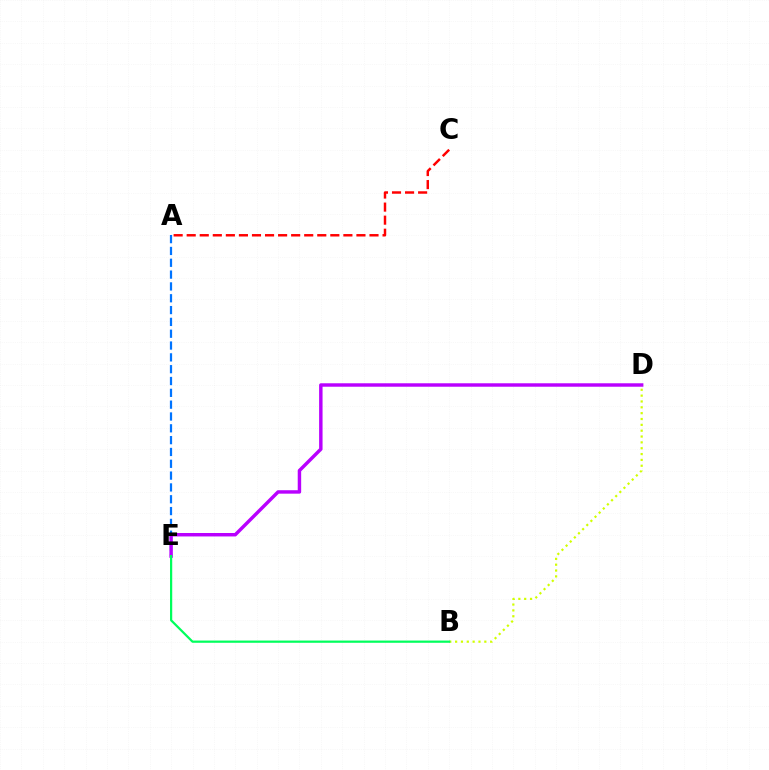{('A', 'E'): [{'color': '#0074ff', 'line_style': 'dashed', 'thickness': 1.61}], ('D', 'E'): [{'color': '#b900ff', 'line_style': 'solid', 'thickness': 2.48}], ('B', 'D'): [{'color': '#d1ff00', 'line_style': 'dotted', 'thickness': 1.59}], ('B', 'E'): [{'color': '#00ff5c', 'line_style': 'solid', 'thickness': 1.6}], ('A', 'C'): [{'color': '#ff0000', 'line_style': 'dashed', 'thickness': 1.77}]}